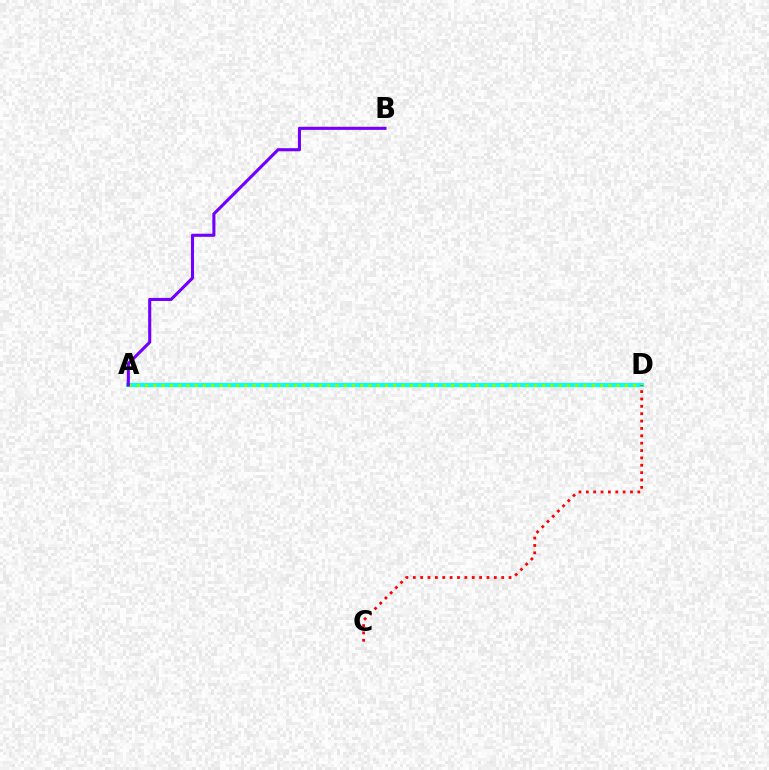{('A', 'D'): [{'color': '#00fff6', 'line_style': 'solid', 'thickness': 2.99}, {'color': '#84ff00', 'line_style': 'dotted', 'thickness': 2.25}], ('A', 'B'): [{'color': '#7200ff', 'line_style': 'solid', 'thickness': 2.22}], ('C', 'D'): [{'color': '#ff0000', 'line_style': 'dotted', 'thickness': 2.0}]}